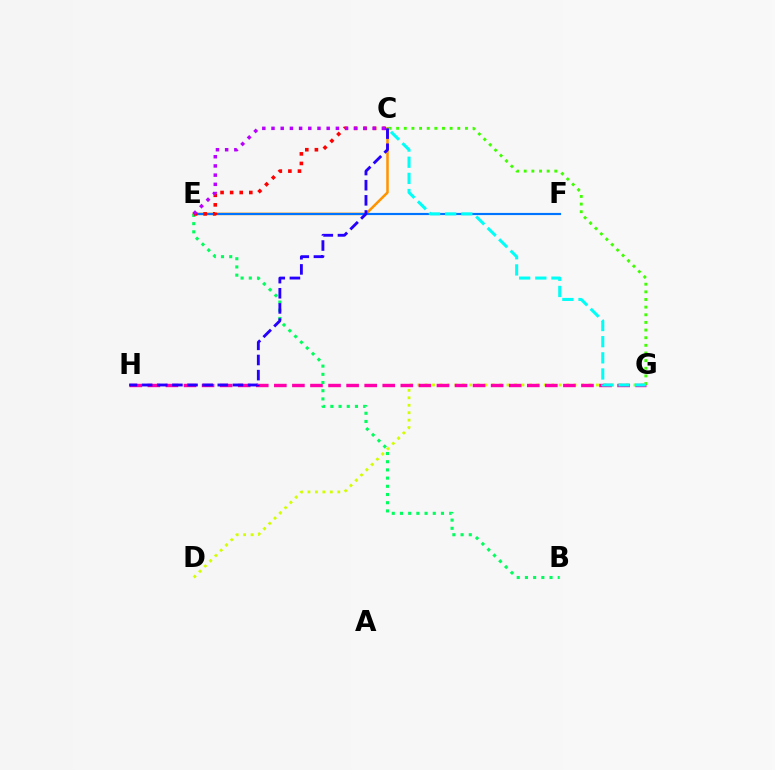{('D', 'G'): [{'color': '#d1ff00', 'line_style': 'dotted', 'thickness': 2.02}], ('C', 'E'): [{'color': '#ff9400', 'line_style': 'solid', 'thickness': 1.83}, {'color': '#ff0000', 'line_style': 'dotted', 'thickness': 2.6}, {'color': '#b900ff', 'line_style': 'dotted', 'thickness': 2.5}], ('G', 'H'): [{'color': '#ff00ac', 'line_style': 'dashed', 'thickness': 2.45}], ('C', 'G'): [{'color': '#3dff00', 'line_style': 'dotted', 'thickness': 2.08}, {'color': '#00fff6', 'line_style': 'dashed', 'thickness': 2.19}], ('E', 'F'): [{'color': '#0074ff', 'line_style': 'solid', 'thickness': 1.56}], ('B', 'E'): [{'color': '#00ff5c', 'line_style': 'dotted', 'thickness': 2.23}], ('C', 'H'): [{'color': '#2500ff', 'line_style': 'dashed', 'thickness': 2.06}]}